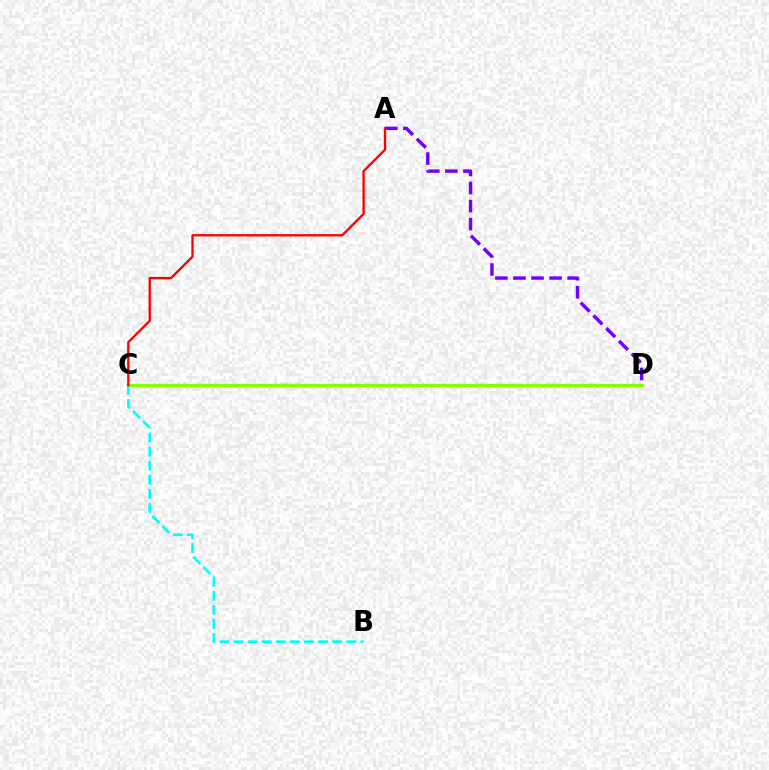{('C', 'D'): [{'color': '#84ff00', 'line_style': 'solid', 'thickness': 2.5}], ('B', 'C'): [{'color': '#00fff6', 'line_style': 'dashed', 'thickness': 1.92}], ('A', 'D'): [{'color': '#7200ff', 'line_style': 'dashed', 'thickness': 2.45}], ('A', 'C'): [{'color': '#ff0000', 'line_style': 'solid', 'thickness': 1.67}]}